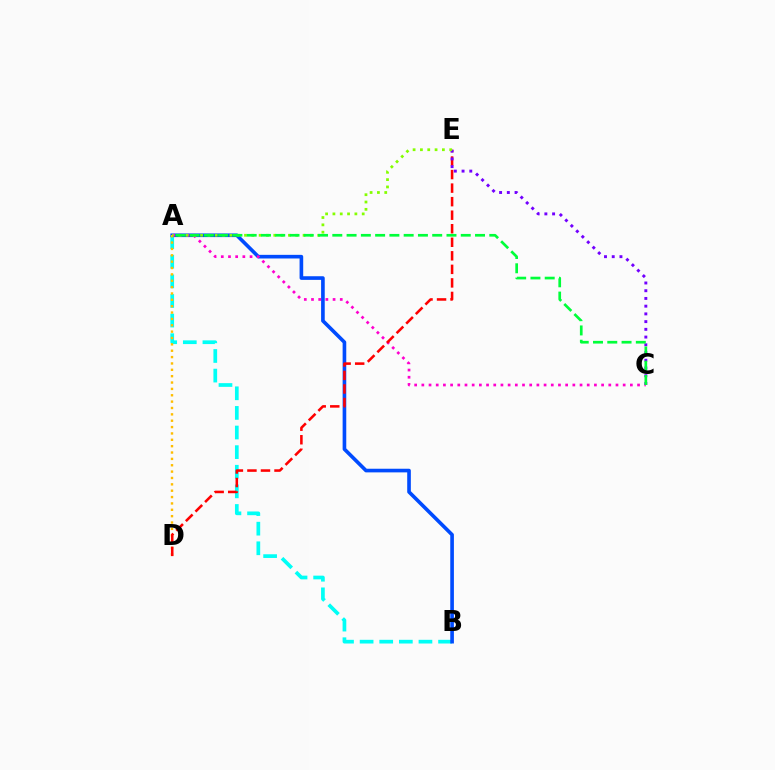{('A', 'B'): [{'color': '#00fff6', 'line_style': 'dashed', 'thickness': 2.66}, {'color': '#004bff', 'line_style': 'solid', 'thickness': 2.62}], ('A', 'C'): [{'color': '#ff00cf', 'line_style': 'dotted', 'thickness': 1.95}, {'color': '#00ff39', 'line_style': 'dashed', 'thickness': 1.94}], ('A', 'D'): [{'color': '#ffbd00', 'line_style': 'dotted', 'thickness': 1.73}], ('D', 'E'): [{'color': '#ff0000', 'line_style': 'dashed', 'thickness': 1.84}], ('C', 'E'): [{'color': '#7200ff', 'line_style': 'dotted', 'thickness': 2.1}], ('A', 'E'): [{'color': '#84ff00', 'line_style': 'dotted', 'thickness': 1.99}]}